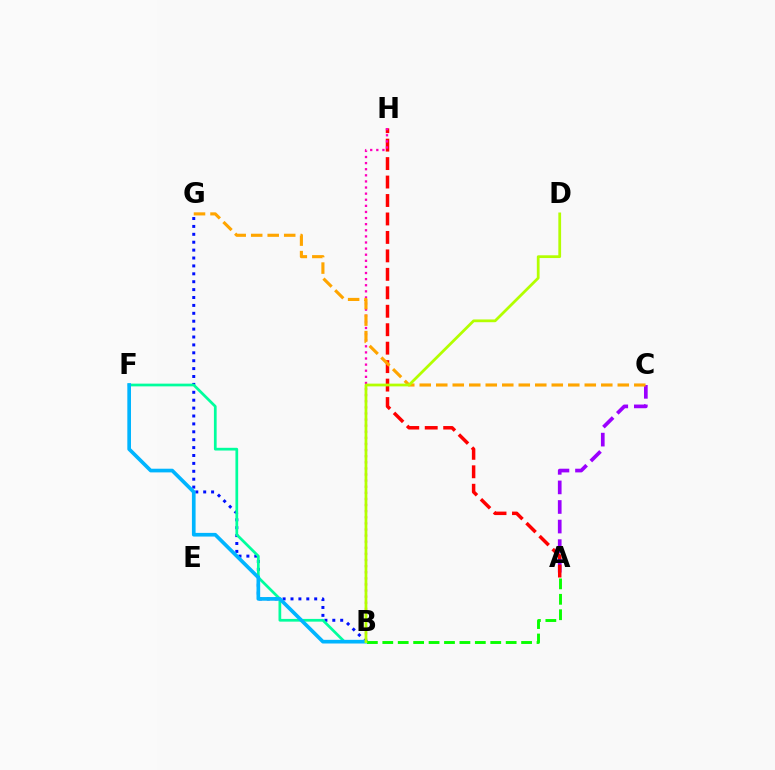{('B', 'G'): [{'color': '#0010ff', 'line_style': 'dotted', 'thickness': 2.15}], ('A', 'C'): [{'color': '#9b00ff', 'line_style': 'dashed', 'thickness': 2.66}], ('B', 'F'): [{'color': '#00ff9d', 'line_style': 'solid', 'thickness': 1.96}, {'color': '#00b5ff', 'line_style': 'solid', 'thickness': 2.64}], ('A', 'H'): [{'color': '#ff0000', 'line_style': 'dashed', 'thickness': 2.51}], ('B', 'H'): [{'color': '#ff00bd', 'line_style': 'dotted', 'thickness': 1.66}], ('A', 'B'): [{'color': '#08ff00', 'line_style': 'dashed', 'thickness': 2.1}], ('C', 'G'): [{'color': '#ffa500', 'line_style': 'dashed', 'thickness': 2.24}], ('B', 'D'): [{'color': '#b3ff00', 'line_style': 'solid', 'thickness': 1.99}]}